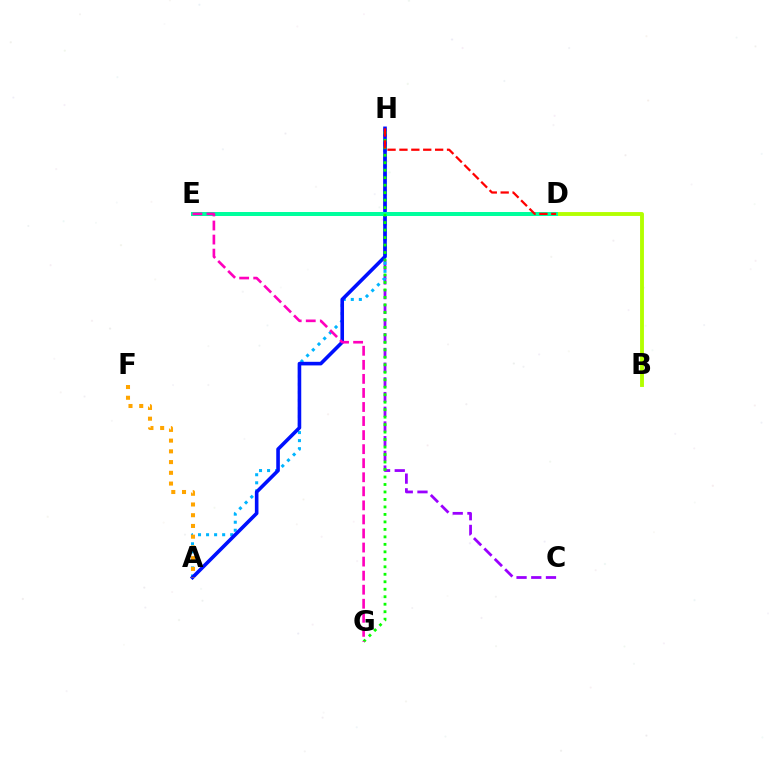{('C', 'H'): [{'color': '#9b00ff', 'line_style': 'dashed', 'thickness': 2.0}], ('A', 'H'): [{'color': '#00b5ff', 'line_style': 'dotted', 'thickness': 2.19}, {'color': '#0010ff', 'line_style': 'solid', 'thickness': 2.6}], ('B', 'D'): [{'color': '#b3ff00', 'line_style': 'solid', 'thickness': 2.79}], ('D', 'E'): [{'color': '#00ff9d', 'line_style': 'solid', 'thickness': 2.87}], ('A', 'F'): [{'color': '#ffa500', 'line_style': 'dotted', 'thickness': 2.92}], ('G', 'H'): [{'color': '#08ff00', 'line_style': 'dotted', 'thickness': 2.03}], ('E', 'G'): [{'color': '#ff00bd', 'line_style': 'dashed', 'thickness': 1.91}], ('D', 'H'): [{'color': '#ff0000', 'line_style': 'dashed', 'thickness': 1.62}]}